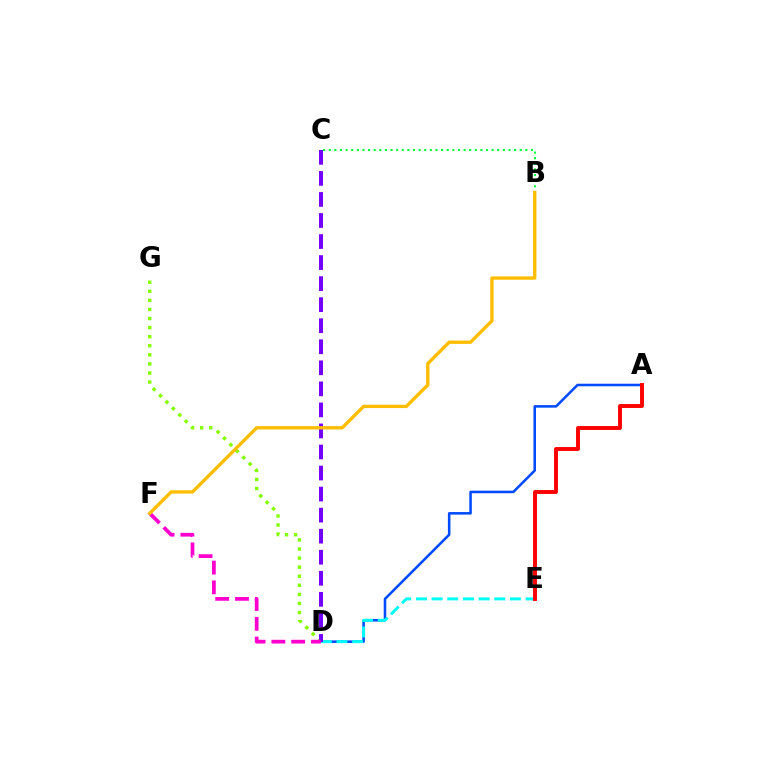{('D', 'G'): [{'color': '#84ff00', 'line_style': 'dotted', 'thickness': 2.47}], ('B', 'C'): [{'color': '#00ff39', 'line_style': 'dotted', 'thickness': 1.53}], ('A', 'D'): [{'color': '#004bff', 'line_style': 'solid', 'thickness': 1.84}], ('D', 'E'): [{'color': '#00fff6', 'line_style': 'dashed', 'thickness': 2.13}], ('A', 'E'): [{'color': '#ff0000', 'line_style': 'solid', 'thickness': 2.81}], ('C', 'D'): [{'color': '#7200ff', 'line_style': 'dashed', 'thickness': 2.86}], ('D', 'F'): [{'color': '#ff00cf', 'line_style': 'dashed', 'thickness': 2.69}], ('B', 'F'): [{'color': '#ffbd00', 'line_style': 'solid', 'thickness': 2.41}]}